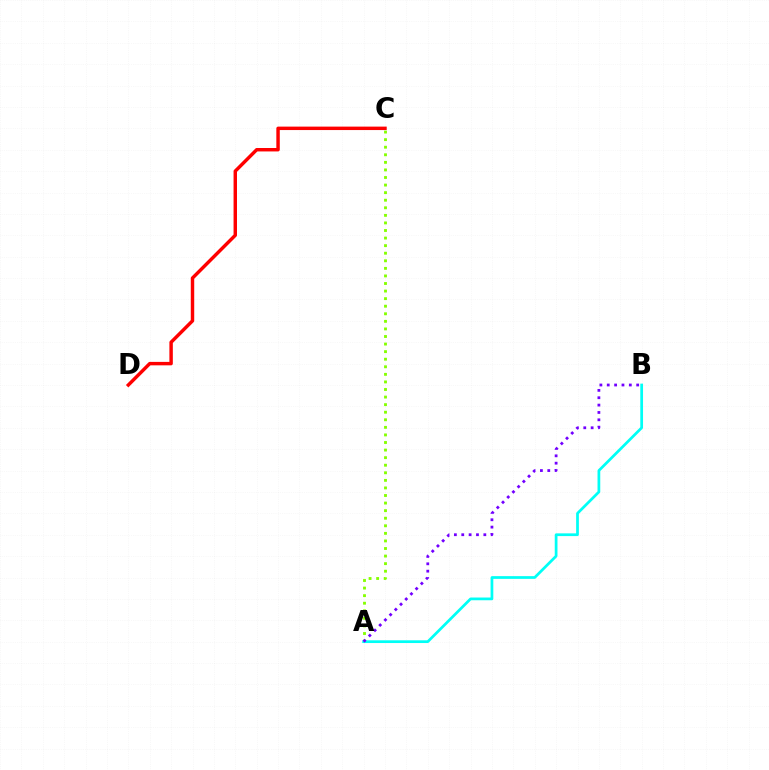{('A', 'C'): [{'color': '#84ff00', 'line_style': 'dotted', 'thickness': 2.06}], ('C', 'D'): [{'color': '#ff0000', 'line_style': 'solid', 'thickness': 2.48}], ('A', 'B'): [{'color': '#00fff6', 'line_style': 'solid', 'thickness': 1.97}, {'color': '#7200ff', 'line_style': 'dotted', 'thickness': 2.0}]}